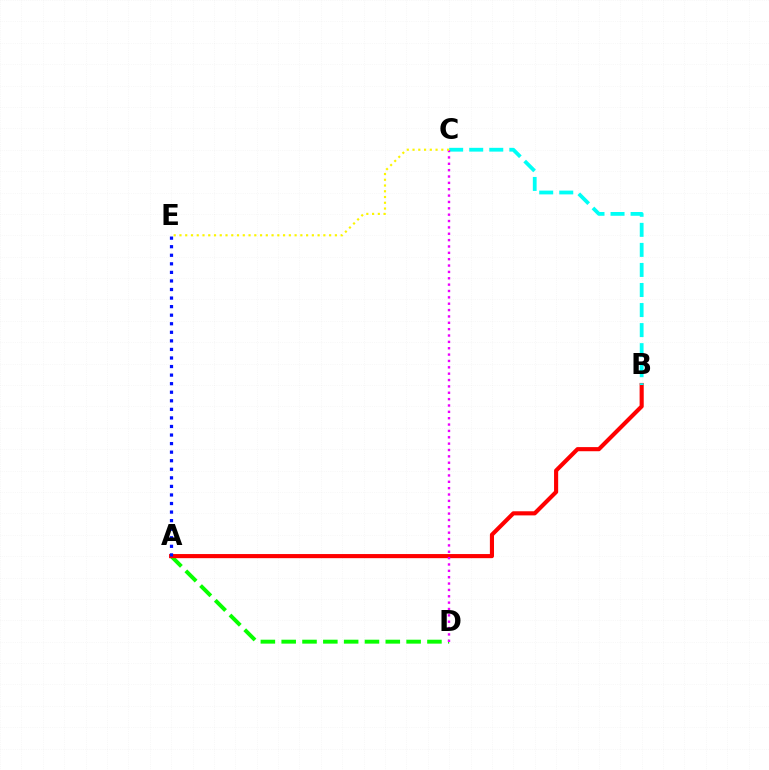{('A', 'D'): [{'color': '#08ff00', 'line_style': 'dashed', 'thickness': 2.83}], ('A', 'B'): [{'color': '#ff0000', 'line_style': 'solid', 'thickness': 2.97}], ('B', 'C'): [{'color': '#00fff6', 'line_style': 'dashed', 'thickness': 2.72}], ('A', 'E'): [{'color': '#0010ff', 'line_style': 'dotted', 'thickness': 2.33}], ('C', 'D'): [{'color': '#ee00ff', 'line_style': 'dotted', 'thickness': 1.73}], ('C', 'E'): [{'color': '#fcf500', 'line_style': 'dotted', 'thickness': 1.56}]}